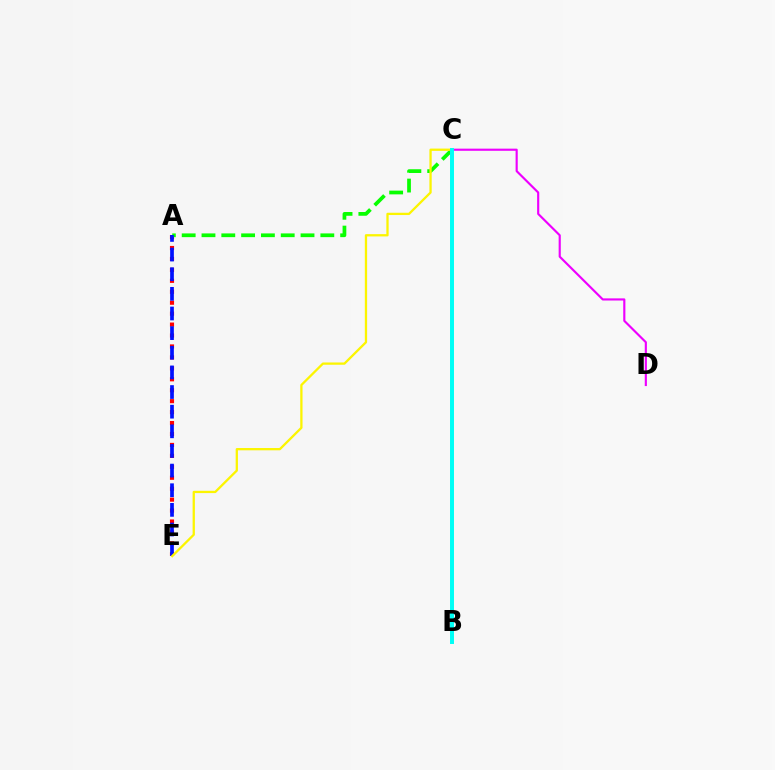{('A', 'E'): [{'color': '#ff0000', 'line_style': 'dotted', 'thickness': 2.97}, {'color': '#0010ff', 'line_style': 'dashed', 'thickness': 2.67}], ('A', 'C'): [{'color': '#08ff00', 'line_style': 'dashed', 'thickness': 2.69}], ('C', 'D'): [{'color': '#ee00ff', 'line_style': 'solid', 'thickness': 1.54}], ('C', 'E'): [{'color': '#fcf500', 'line_style': 'solid', 'thickness': 1.65}], ('B', 'C'): [{'color': '#00fff6', 'line_style': 'solid', 'thickness': 2.85}]}